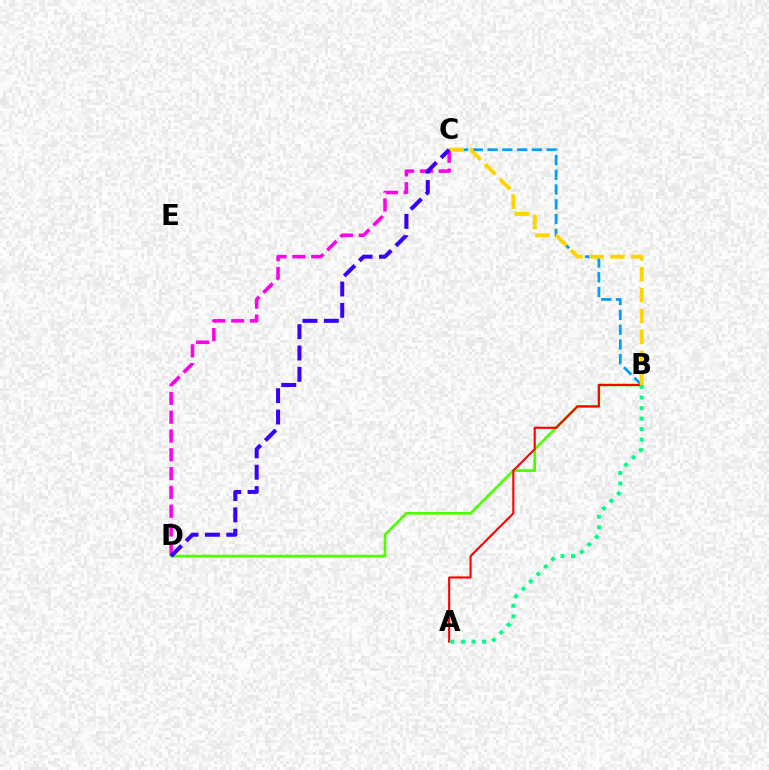{('B', 'D'): [{'color': '#4fff00', 'line_style': 'solid', 'thickness': 1.95}], ('B', 'C'): [{'color': '#009eff', 'line_style': 'dashed', 'thickness': 2.0}, {'color': '#ffd500', 'line_style': 'dashed', 'thickness': 2.84}], ('C', 'D'): [{'color': '#ff00ed', 'line_style': 'dashed', 'thickness': 2.55}, {'color': '#3700ff', 'line_style': 'dashed', 'thickness': 2.9}], ('A', 'B'): [{'color': '#ff0000', 'line_style': 'solid', 'thickness': 1.53}, {'color': '#00ff86', 'line_style': 'dotted', 'thickness': 2.86}]}